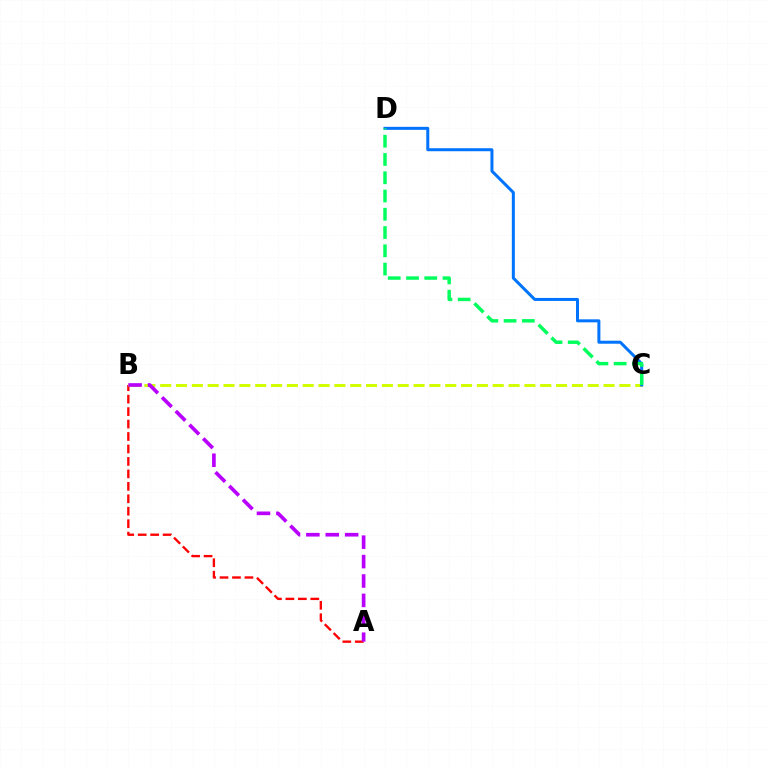{('A', 'B'): [{'color': '#ff0000', 'line_style': 'dashed', 'thickness': 1.69}, {'color': '#b900ff', 'line_style': 'dashed', 'thickness': 2.64}], ('B', 'C'): [{'color': '#d1ff00', 'line_style': 'dashed', 'thickness': 2.15}], ('C', 'D'): [{'color': '#0074ff', 'line_style': 'solid', 'thickness': 2.17}, {'color': '#00ff5c', 'line_style': 'dashed', 'thickness': 2.48}]}